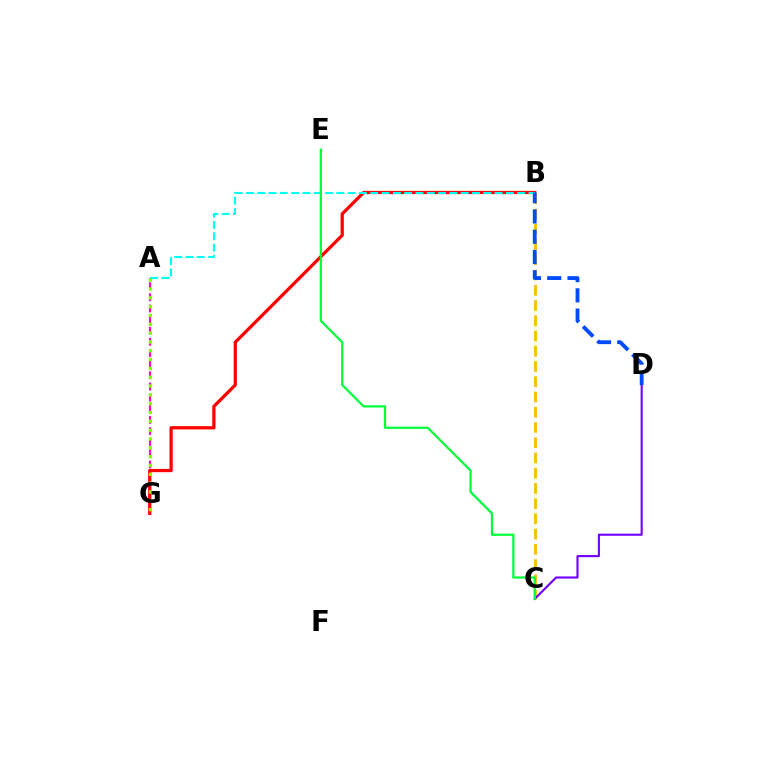{('A', 'G'): [{'color': '#ff00cf', 'line_style': 'dashed', 'thickness': 1.51}, {'color': '#84ff00', 'line_style': 'dotted', 'thickness': 2.4}], ('B', 'C'): [{'color': '#ffbd00', 'line_style': 'dashed', 'thickness': 2.07}], ('B', 'G'): [{'color': '#ff0000', 'line_style': 'solid', 'thickness': 2.33}], ('A', 'B'): [{'color': '#00fff6', 'line_style': 'dashed', 'thickness': 1.54}], ('C', 'D'): [{'color': '#7200ff', 'line_style': 'solid', 'thickness': 1.53}], ('C', 'E'): [{'color': '#00ff39', 'line_style': 'solid', 'thickness': 1.6}], ('B', 'D'): [{'color': '#004bff', 'line_style': 'dashed', 'thickness': 2.75}]}